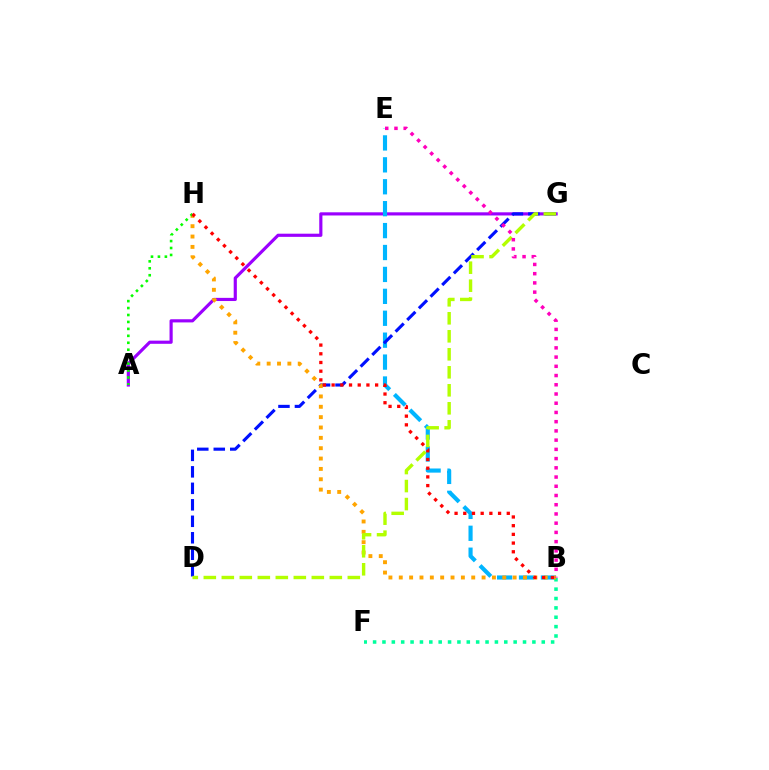{('A', 'G'): [{'color': '#9b00ff', 'line_style': 'solid', 'thickness': 2.28}], ('B', 'E'): [{'color': '#00b5ff', 'line_style': 'dashed', 'thickness': 2.98}, {'color': '#ff00bd', 'line_style': 'dotted', 'thickness': 2.51}], ('B', 'F'): [{'color': '#00ff9d', 'line_style': 'dotted', 'thickness': 2.55}], ('D', 'G'): [{'color': '#0010ff', 'line_style': 'dashed', 'thickness': 2.24}, {'color': '#b3ff00', 'line_style': 'dashed', 'thickness': 2.45}], ('B', 'H'): [{'color': '#ffa500', 'line_style': 'dotted', 'thickness': 2.81}, {'color': '#ff0000', 'line_style': 'dotted', 'thickness': 2.36}], ('A', 'H'): [{'color': '#08ff00', 'line_style': 'dotted', 'thickness': 1.89}]}